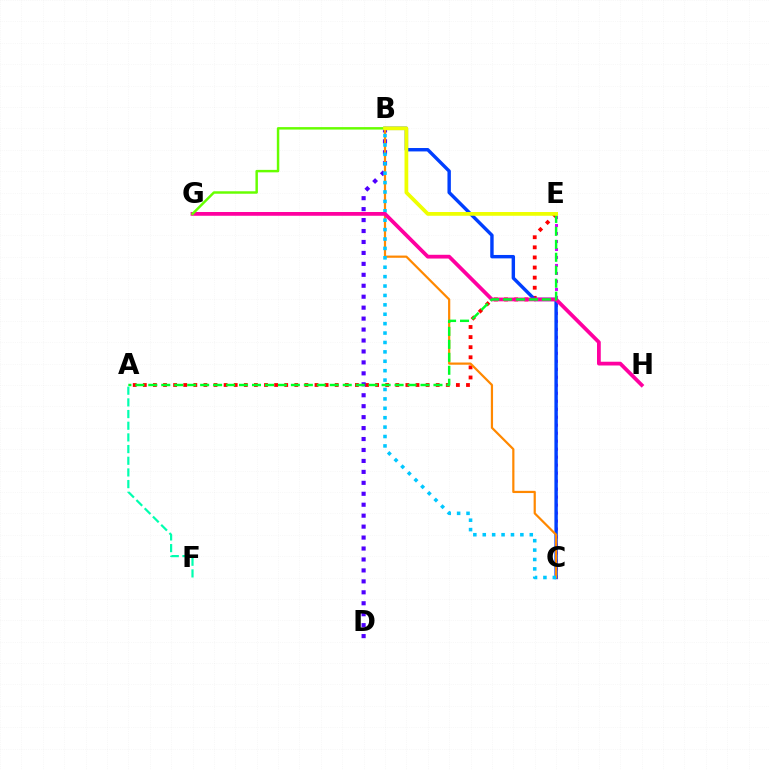{('C', 'E'): [{'color': '#d600ff', 'line_style': 'dotted', 'thickness': 2.17}], ('A', 'E'): [{'color': '#ff0000', 'line_style': 'dotted', 'thickness': 2.74}, {'color': '#00ff27', 'line_style': 'dashed', 'thickness': 1.76}], ('B', 'D'): [{'color': '#4f00ff', 'line_style': 'dotted', 'thickness': 2.97}], ('B', 'C'): [{'color': '#003fff', 'line_style': 'solid', 'thickness': 2.45}, {'color': '#ff8800', 'line_style': 'solid', 'thickness': 1.59}, {'color': '#00c7ff', 'line_style': 'dotted', 'thickness': 2.56}], ('G', 'H'): [{'color': '#ff00a0', 'line_style': 'solid', 'thickness': 2.71}], ('B', 'G'): [{'color': '#66ff00', 'line_style': 'solid', 'thickness': 1.77}], ('A', 'F'): [{'color': '#00ffaf', 'line_style': 'dashed', 'thickness': 1.59}], ('B', 'E'): [{'color': '#eeff00', 'line_style': 'solid', 'thickness': 2.7}]}